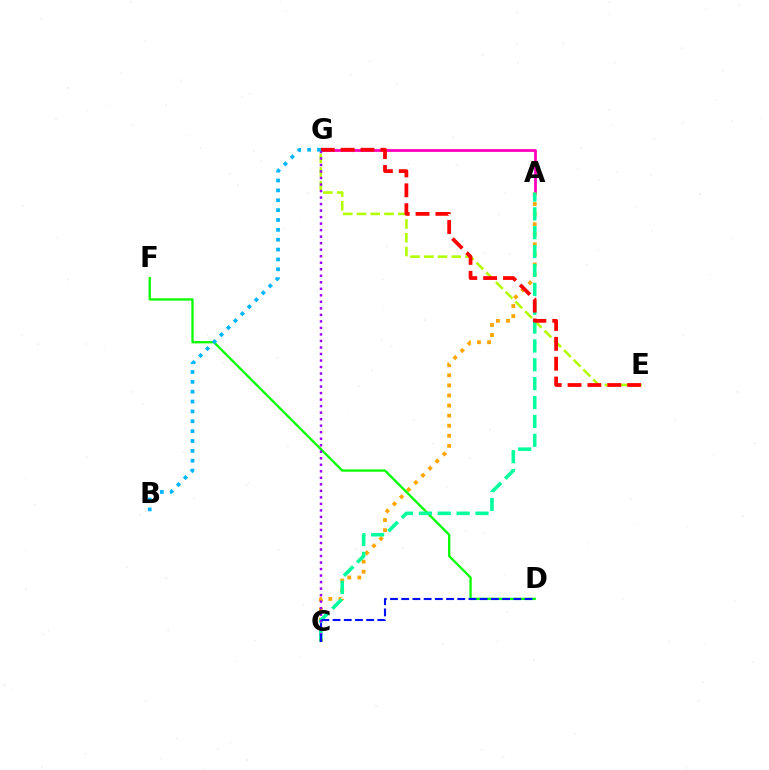{('A', 'G'): [{'color': '#ff00bd', 'line_style': 'solid', 'thickness': 2.01}], ('A', 'C'): [{'color': '#ffa500', 'line_style': 'dotted', 'thickness': 2.74}, {'color': '#00ff9d', 'line_style': 'dashed', 'thickness': 2.56}], ('D', 'F'): [{'color': '#08ff00', 'line_style': 'solid', 'thickness': 1.66}], ('E', 'G'): [{'color': '#b3ff00', 'line_style': 'dashed', 'thickness': 1.87}, {'color': '#ff0000', 'line_style': 'dashed', 'thickness': 2.7}], ('C', 'G'): [{'color': '#9b00ff', 'line_style': 'dotted', 'thickness': 1.77}], ('B', 'G'): [{'color': '#00b5ff', 'line_style': 'dotted', 'thickness': 2.68}], ('C', 'D'): [{'color': '#0010ff', 'line_style': 'dashed', 'thickness': 1.52}]}